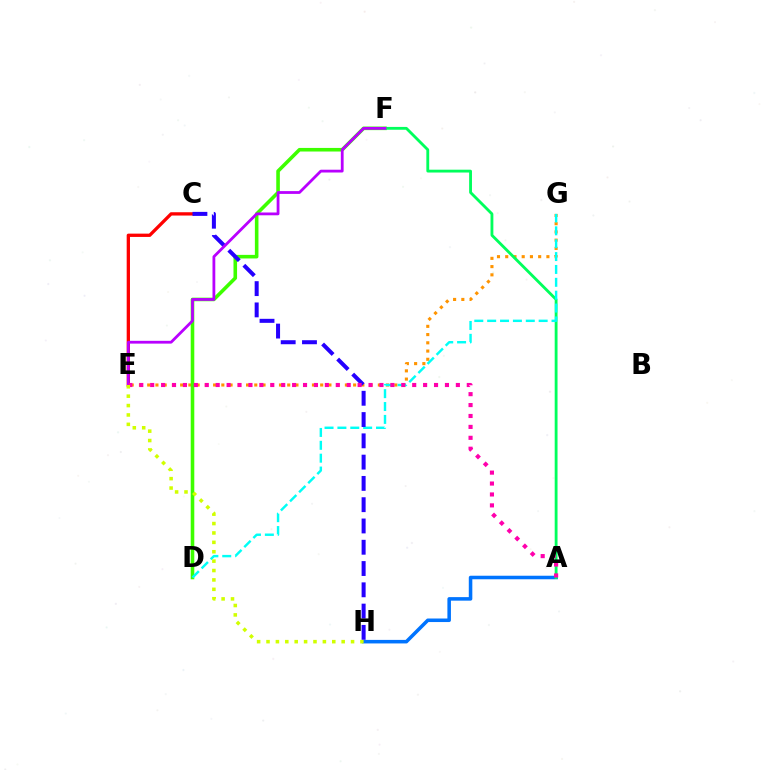{('A', 'H'): [{'color': '#0074ff', 'line_style': 'solid', 'thickness': 2.55}], ('E', 'G'): [{'color': '#ff9400', 'line_style': 'dotted', 'thickness': 2.24}], ('C', 'E'): [{'color': '#ff0000', 'line_style': 'solid', 'thickness': 2.38}], ('D', 'F'): [{'color': '#3dff00', 'line_style': 'solid', 'thickness': 2.58}], ('A', 'F'): [{'color': '#00ff5c', 'line_style': 'solid', 'thickness': 2.04}], ('D', 'G'): [{'color': '#00fff6', 'line_style': 'dashed', 'thickness': 1.75}], ('C', 'H'): [{'color': '#2500ff', 'line_style': 'dashed', 'thickness': 2.89}], ('E', 'F'): [{'color': '#b900ff', 'line_style': 'solid', 'thickness': 2.01}], ('A', 'E'): [{'color': '#ff00ac', 'line_style': 'dotted', 'thickness': 2.97}], ('E', 'H'): [{'color': '#d1ff00', 'line_style': 'dotted', 'thickness': 2.55}]}